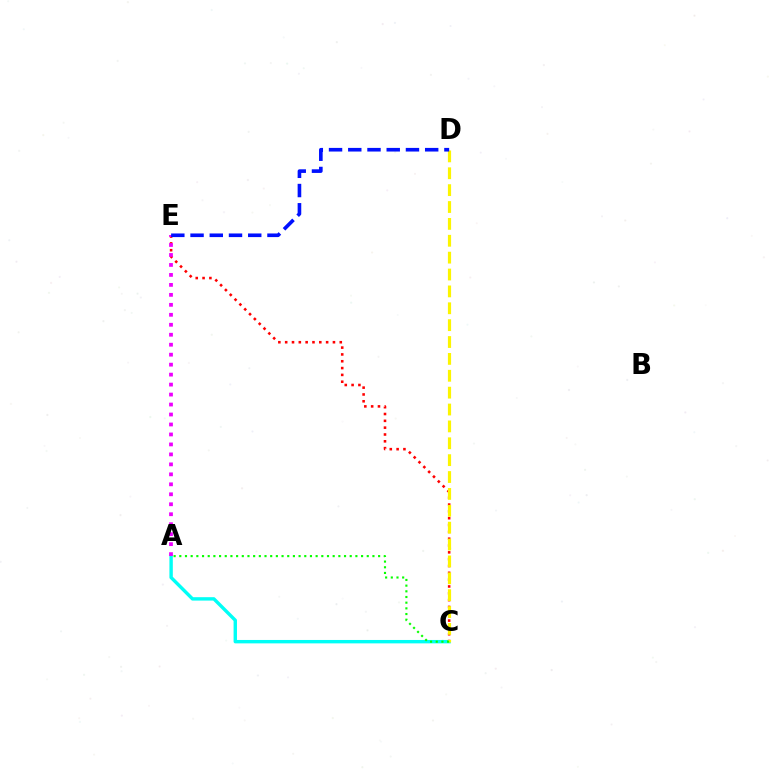{('A', 'C'): [{'color': '#00fff6', 'line_style': 'solid', 'thickness': 2.45}, {'color': '#08ff00', 'line_style': 'dotted', 'thickness': 1.54}], ('C', 'E'): [{'color': '#ff0000', 'line_style': 'dotted', 'thickness': 1.85}], ('C', 'D'): [{'color': '#fcf500', 'line_style': 'dashed', 'thickness': 2.29}], ('A', 'E'): [{'color': '#ee00ff', 'line_style': 'dotted', 'thickness': 2.71}], ('D', 'E'): [{'color': '#0010ff', 'line_style': 'dashed', 'thickness': 2.61}]}